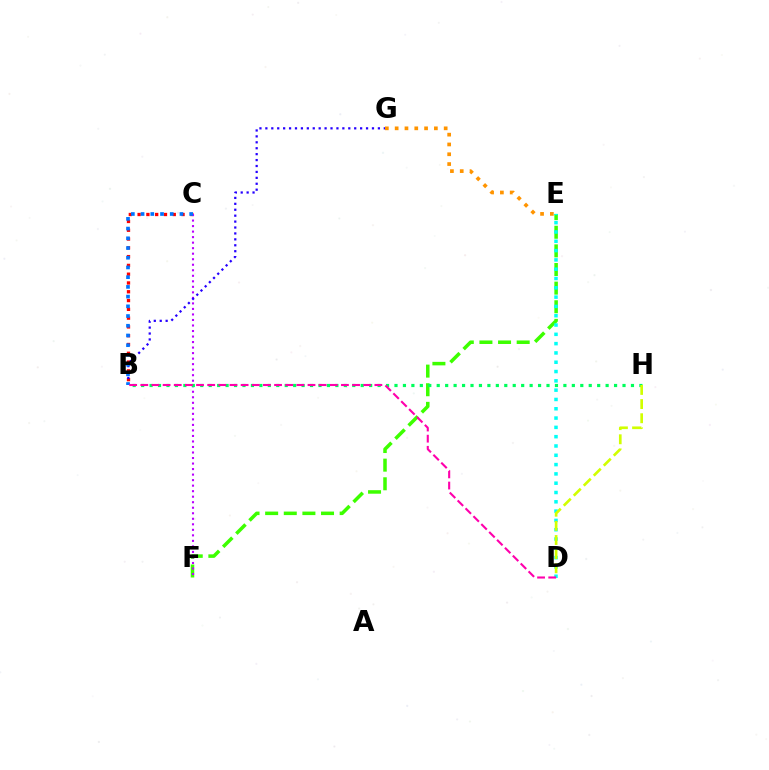{('E', 'F'): [{'color': '#3dff00', 'line_style': 'dashed', 'thickness': 2.53}], ('B', 'C'): [{'color': '#ff0000', 'line_style': 'dotted', 'thickness': 2.39}, {'color': '#0074ff', 'line_style': 'dotted', 'thickness': 2.64}], ('C', 'F'): [{'color': '#b900ff', 'line_style': 'dotted', 'thickness': 1.5}], ('B', 'G'): [{'color': '#2500ff', 'line_style': 'dotted', 'thickness': 1.61}], ('D', 'E'): [{'color': '#00fff6', 'line_style': 'dotted', 'thickness': 2.53}], ('E', 'G'): [{'color': '#ff9400', 'line_style': 'dotted', 'thickness': 2.66}], ('B', 'H'): [{'color': '#00ff5c', 'line_style': 'dotted', 'thickness': 2.29}], ('B', 'D'): [{'color': '#ff00ac', 'line_style': 'dashed', 'thickness': 1.51}], ('D', 'H'): [{'color': '#d1ff00', 'line_style': 'dashed', 'thickness': 1.92}]}